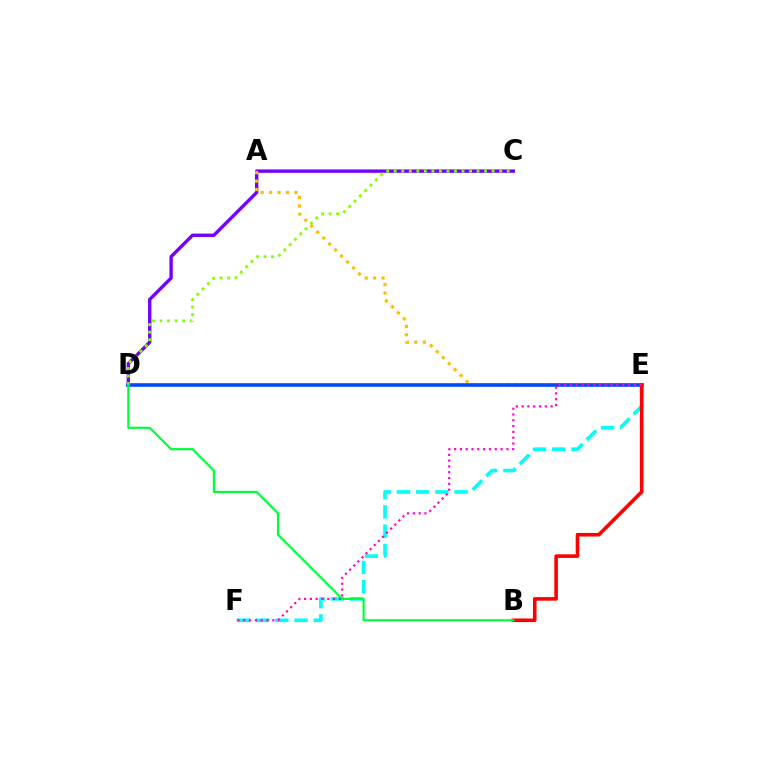{('E', 'F'): [{'color': '#00fff6', 'line_style': 'dashed', 'thickness': 2.61}, {'color': '#ff00cf', 'line_style': 'dotted', 'thickness': 1.58}], ('C', 'D'): [{'color': '#7200ff', 'line_style': 'solid', 'thickness': 2.43}, {'color': '#84ff00', 'line_style': 'dotted', 'thickness': 2.05}], ('A', 'E'): [{'color': '#ffbd00', 'line_style': 'dotted', 'thickness': 2.29}], ('D', 'E'): [{'color': '#004bff', 'line_style': 'solid', 'thickness': 2.6}], ('B', 'E'): [{'color': '#ff0000', 'line_style': 'solid', 'thickness': 2.59}], ('B', 'D'): [{'color': '#00ff39', 'line_style': 'solid', 'thickness': 1.56}]}